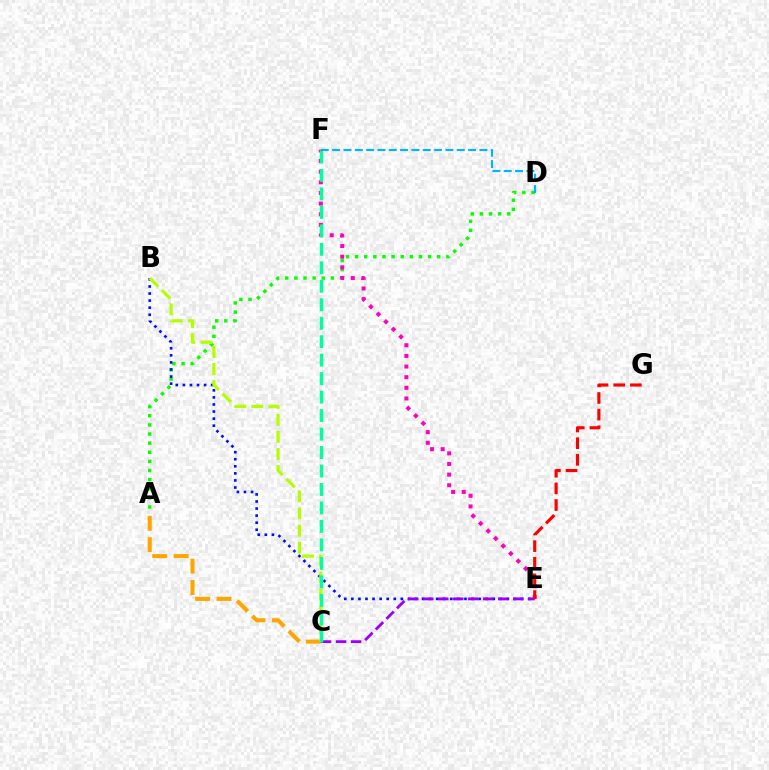{('A', 'D'): [{'color': '#08ff00', 'line_style': 'dotted', 'thickness': 2.48}], ('B', 'E'): [{'color': '#0010ff', 'line_style': 'dotted', 'thickness': 1.92}], ('D', 'F'): [{'color': '#00b5ff', 'line_style': 'dashed', 'thickness': 1.54}], ('E', 'F'): [{'color': '#ff00bd', 'line_style': 'dotted', 'thickness': 2.89}], ('C', 'E'): [{'color': '#9b00ff', 'line_style': 'dashed', 'thickness': 2.04}], ('E', 'G'): [{'color': '#ff0000', 'line_style': 'dashed', 'thickness': 2.26}], ('A', 'C'): [{'color': '#ffa500', 'line_style': 'dashed', 'thickness': 2.91}], ('B', 'C'): [{'color': '#b3ff00', 'line_style': 'dashed', 'thickness': 2.32}], ('C', 'F'): [{'color': '#00ff9d', 'line_style': 'dashed', 'thickness': 2.51}]}